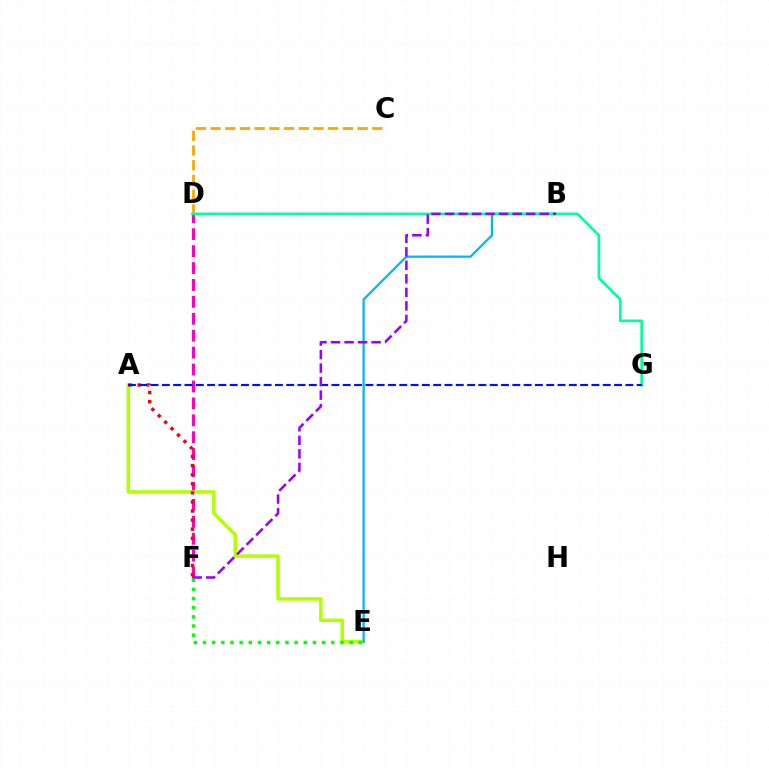{('D', 'F'): [{'color': '#ff00bd', 'line_style': 'dashed', 'thickness': 2.3}], ('A', 'E'): [{'color': '#b3ff00', 'line_style': 'solid', 'thickness': 2.53}], ('C', 'D'): [{'color': '#ffa500', 'line_style': 'dashed', 'thickness': 2.0}], ('A', 'F'): [{'color': '#ff0000', 'line_style': 'dotted', 'thickness': 2.47}], ('B', 'E'): [{'color': '#00b5ff', 'line_style': 'solid', 'thickness': 1.62}], ('D', 'G'): [{'color': '#00ff9d', 'line_style': 'solid', 'thickness': 1.92}], ('A', 'G'): [{'color': '#0010ff', 'line_style': 'dashed', 'thickness': 1.54}], ('B', 'F'): [{'color': '#9b00ff', 'line_style': 'dashed', 'thickness': 1.84}], ('E', 'F'): [{'color': '#08ff00', 'line_style': 'dotted', 'thickness': 2.49}]}